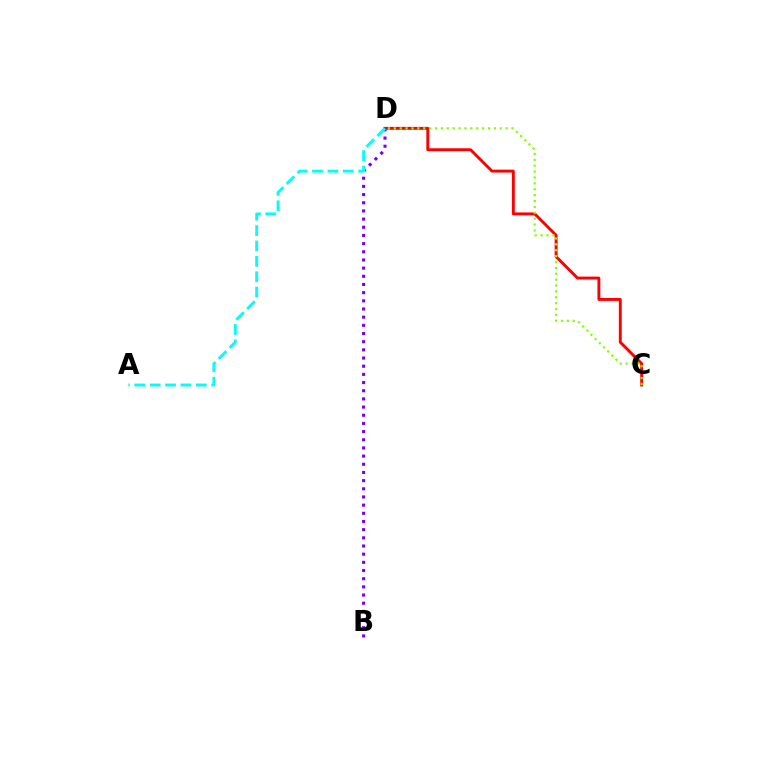{('C', 'D'): [{'color': '#ff0000', 'line_style': 'solid', 'thickness': 2.09}, {'color': '#84ff00', 'line_style': 'dotted', 'thickness': 1.6}], ('B', 'D'): [{'color': '#7200ff', 'line_style': 'dotted', 'thickness': 2.22}], ('A', 'D'): [{'color': '#00fff6', 'line_style': 'dashed', 'thickness': 2.09}]}